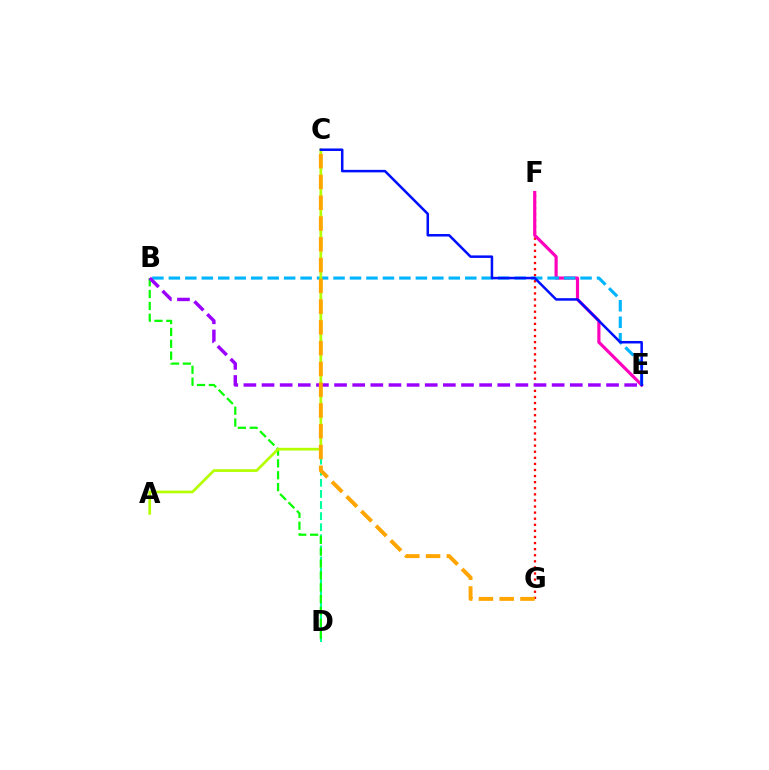{('C', 'D'): [{'color': '#00ff9d', 'line_style': 'dashed', 'thickness': 1.51}], ('F', 'G'): [{'color': '#ff0000', 'line_style': 'dotted', 'thickness': 1.65}], ('E', 'F'): [{'color': '#ff00bd', 'line_style': 'solid', 'thickness': 2.28}], ('B', 'D'): [{'color': '#08ff00', 'line_style': 'dashed', 'thickness': 1.61}], ('B', 'E'): [{'color': '#00b5ff', 'line_style': 'dashed', 'thickness': 2.24}, {'color': '#9b00ff', 'line_style': 'dashed', 'thickness': 2.46}], ('A', 'C'): [{'color': '#b3ff00', 'line_style': 'solid', 'thickness': 1.95}], ('C', 'E'): [{'color': '#0010ff', 'line_style': 'solid', 'thickness': 1.81}], ('C', 'G'): [{'color': '#ffa500', 'line_style': 'dashed', 'thickness': 2.82}]}